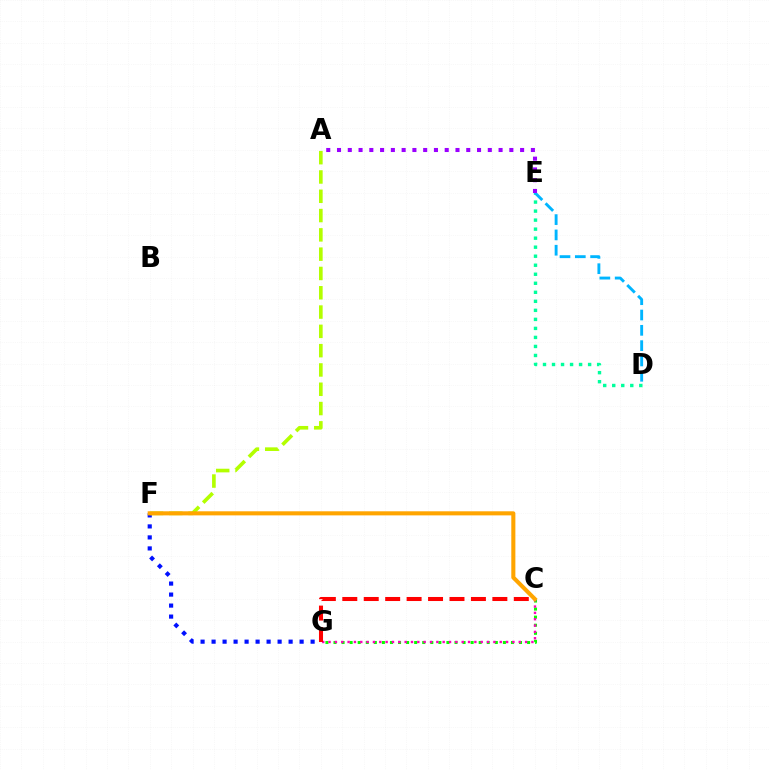{('C', 'G'): [{'color': '#08ff00', 'line_style': 'dotted', 'thickness': 2.19}, {'color': '#ff00bd', 'line_style': 'dotted', 'thickness': 1.72}, {'color': '#ff0000', 'line_style': 'dashed', 'thickness': 2.91}], ('F', 'G'): [{'color': '#0010ff', 'line_style': 'dotted', 'thickness': 2.99}], ('A', 'F'): [{'color': '#b3ff00', 'line_style': 'dashed', 'thickness': 2.62}], ('C', 'F'): [{'color': '#ffa500', 'line_style': 'solid', 'thickness': 2.94}], ('D', 'E'): [{'color': '#00ff9d', 'line_style': 'dotted', 'thickness': 2.45}, {'color': '#00b5ff', 'line_style': 'dashed', 'thickness': 2.08}], ('A', 'E'): [{'color': '#9b00ff', 'line_style': 'dotted', 'thickness': 2.93}]}